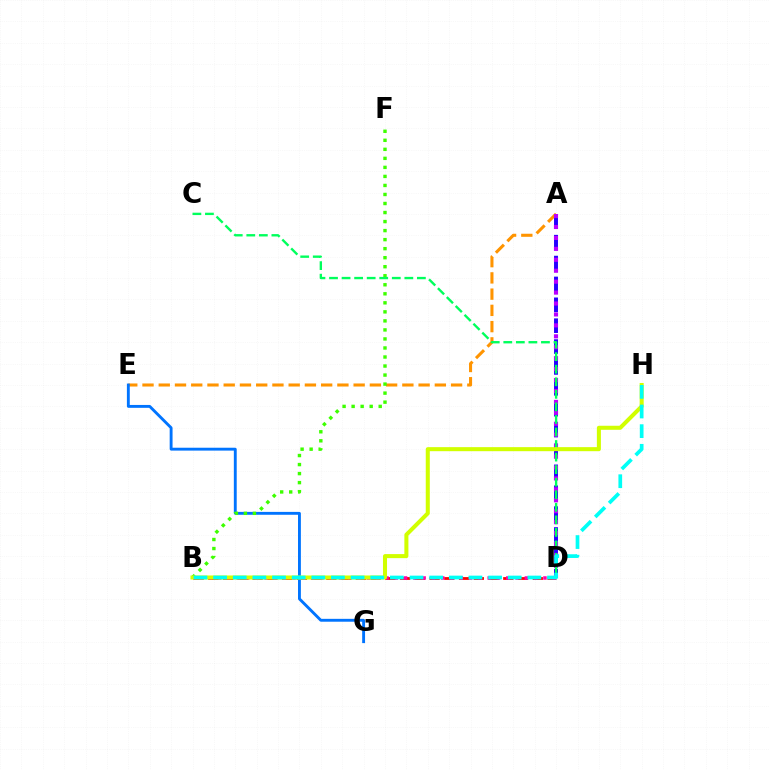{('A', 'E'): [{'color': '#ff9400', 'line_style': 'dashed', 'thickness': 2.21}], ('B', 'D'): [{'color': '#ff0000', 'line_style': 'dashed', 'thickness': 2.0}, {'color': '#ff00ac', 'line_style': 'dotted', 'thickness': 2.52}], ('A', 'D'): [{'color': '#2500ff', 'line_style': 'dashed', 'thickness': 2.84}, {'color': '#b900ff', 'line_style': 'dotted', 'thickness': 2.97}], ('E', 'G'): [{'color': '#0074ff', 'line_style': 'solid', 'thickness': 2.07}], ('B', 'F'): [{'color': '#3dff00', 'line_style': 'dotted', 'thickness': 2.45}], ('C', 'D'): [{'color': '#00ff5c', 'line_style': 'dashed', 'thickness': 1.71}], ('B', 'H'): [{'color': '#d1ff00', 'line_style': 'solid', 'thickness': 2.91}, {'color': '#00fff6', 'line_style': 'dashed', 'thickness': 2.67}]}